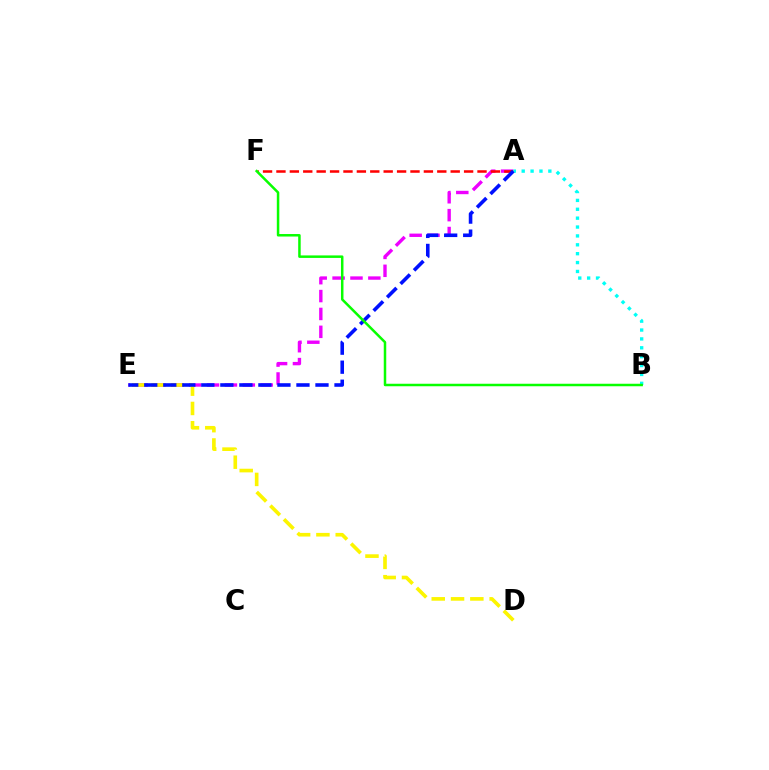{('A', 'E'): [{'color': '#ee00ff', 'line_style': 'dashed', 'thickness': 2.43}, {'color': '#0010ff', 'line_style': 'dashed', 'thickness': 2.58}], ('A', 'F'): [{'color': '#ff0000', 'line_style': 'dashed', 'thickness': 1.82}], ('A', 'B'): [{'color': '#00fff6', 'line_style': 'dotted', 'thickness': 2.41}], ('D', 'E'): [{'color': '#fcf500', 'line_style': 'dashed', 'thickness': 2.62}], ('B', 'F'): [{'color': '#08ff00', 'line_style': 'solid', 'thickness': 1.8}]}